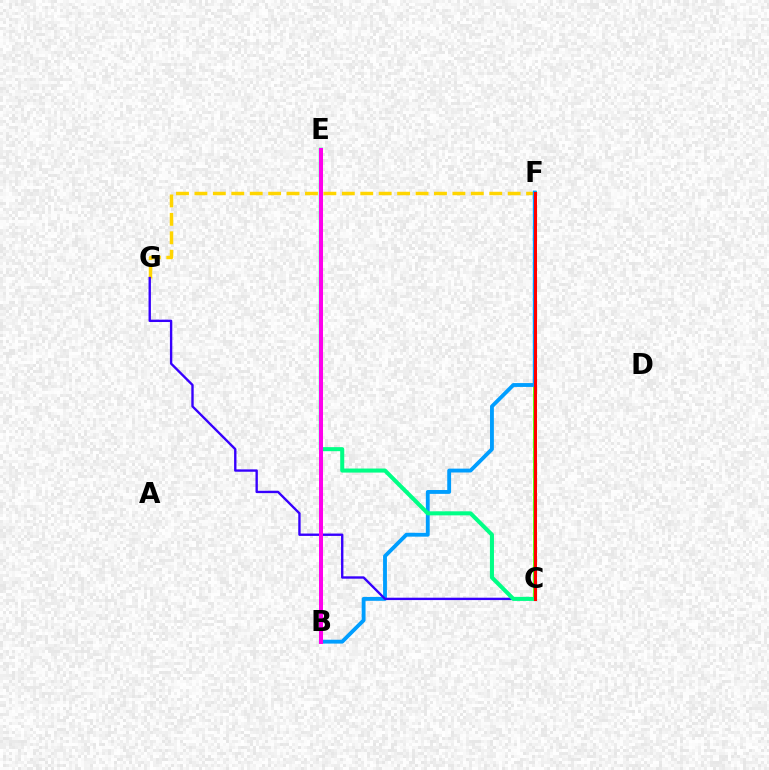{('C', 'F'): [{'color': '#4fff00', 'line_style': 'solid', 'thickness': 2.77}, {'color': '#ff0000', 'line_style': 'solid', 'thickness': 2.21}], ('F', 'G'): [{'color': '#ffd500', 'line_style': 'dashed', 'thickness': 2.5}], ('B', 'F'): [{'color': '#009eff', 'line_style': 'solid', 'thickness': 2.77}], ('C', 'G'): [{'color': '#3700ff', 'line_style': 'solid', 'thickness': 1.71}], ('C', 'E'): [{'color': '#00ff86', 'line_style': 'solid', 'thickness': 2.91}], ('B', 'E'): [{'color': '#ff00ed', 'line_style': 'solid', 'thickness': 2.88}]}